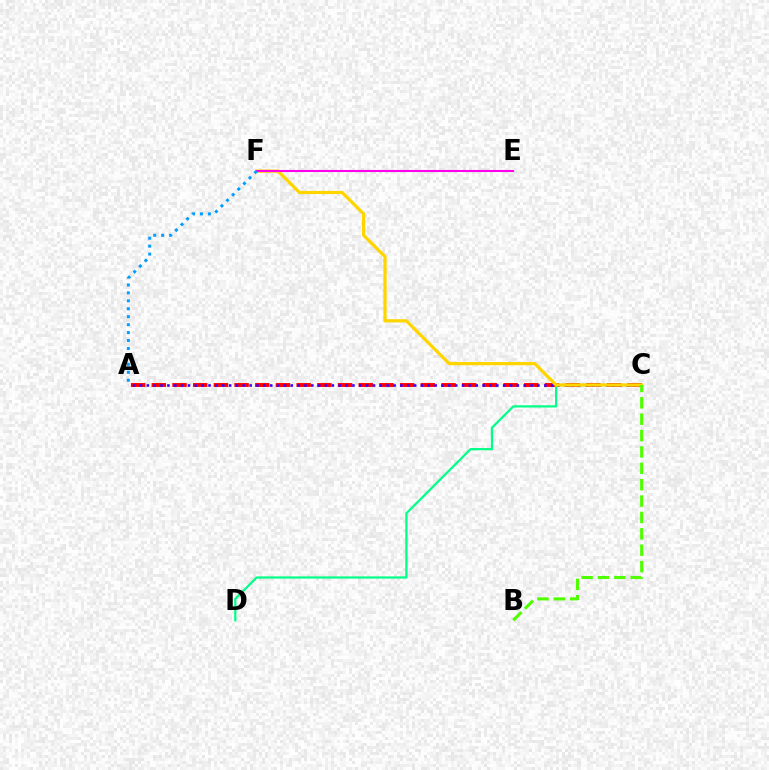{('A', 'C'): [{'color': '#ff0000', 'line_style': 'dashed', 'thickness': 2.81}, {'color': '#3700ff', 'line_style': 'dotted', 'thickness': 1.86}], ('C', 'D'): [{'color': '#00ff86', 'line_style': 'solid', 'thickness': 1.59}], ('C', 'F'): [{'color': '#ffd500', 'line_style': 'solid', 'thickness': 2.33}], ('E', 'F'): [{'color': '#ff00ed', 'line_style': 'solid', 'thickness': 1.5}], ('A', 'F'): [{'color': '#009eff', 'line_style': 'dotted', 'thickness': 2.16}], ('B', 'C'): [{'color': '#4fff00', 'line_style': 'dashed', 'thickness': 2.22}]}